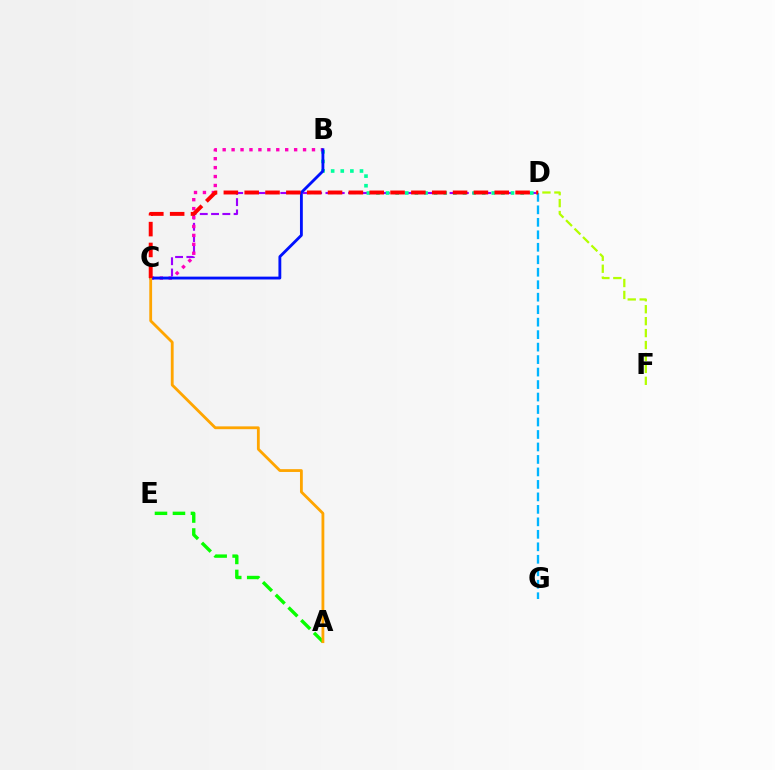{('C', 'D'): [{'color': '#9b00ff', 'line_style': 'dashed', 'thickness': 1.53}, {'color': '#ff0000', 'line_style': 'dashed', 'thickness': 2.83}], ('D', 'F'): [{'color': '#b3ff00', 'line_style': 'dashed', 'thickness': 1.62}], ('A', 'E'): [{'color': '#08ff00', 'line_style': 'dashed', 'thickness': 2.44}], ('B', 'D'): [{'color': '#00ff9d', 'line_style': 'dotted', 'thickness': 2.61}], ('B', 'C'): [{'color': '#ff00bd', 'line_style': 'dotted', 'thickness': 2.43}, {'color': '#0010ff', 'line_style': 'solid', 'thickness': 2.04}], ('A', 'C'): [{'color': '#ffa500', 'line_style': 'solid', 'thickness': 2.02}], ('D', 'G'): [{'color': '#00b5ff', 'line_style': 'dashed', 'thickness': 1.7}]}